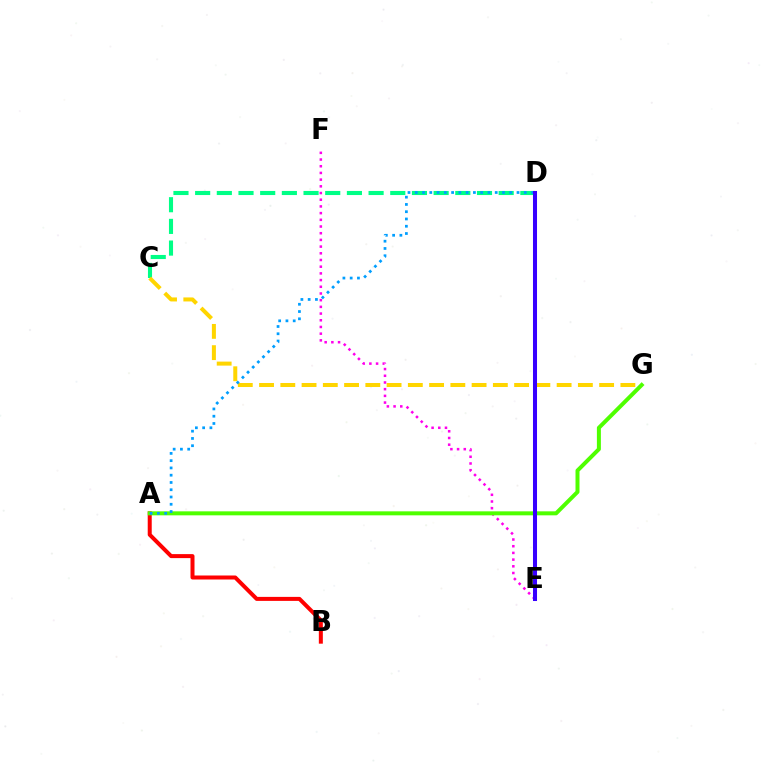{('C', 'D'): [{'color': '#00ff86', 'line_style': 'dashed', 'thickness': 2.95}], ('A', 'B'): [{'color': '#ff0000', 'line_style': 'solid', 'thickness': 2.88}], ('E', 'F'): [{'color': '#ff00ed', 'line_style': 'dotted', 'thickness': 1.82}], ('A', 'G'): [{'color': '#4fff00', 'line_style': 'solid', 'thickness': 2.87}], ('C', 'G'): [{'color': '#ffd500', 'line_style': 'dashed', 'thickness': 2.89}], ('A', 'D'): [{'color': '#009eff', 'line_style': 'dotted', 'thickness': 1.97}], ('D', 'E'): [{'color': '#3700ff', 'line_style': 'solid', 'thickness': 2.91}]}